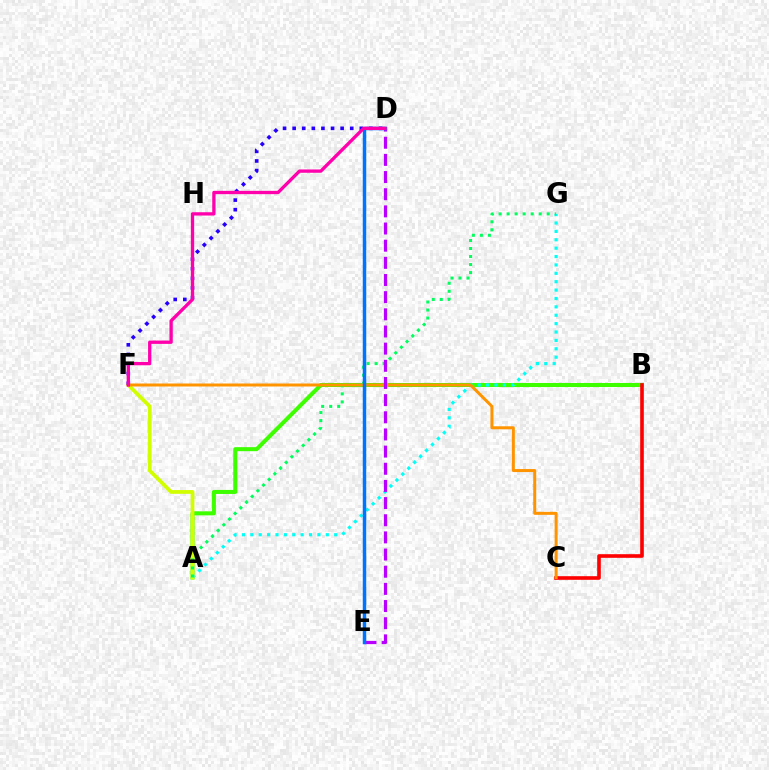{('A', 'B'): [{'color': '#3dff00', 'line_style': 'solid', 'thickness': 2.9}], ('B', 'C'): [{'color': '#ff0000', 'line_style': 'solid', 'thickness': 2.61}], ('A', 'G'): [{'color': '#00fff6', 'line_style': 'dotted', 'thickness': 2.28}, {'color': '#00ff5c', 'line_style': 'dotted', 'thickness': 2.18}], ('A', 'F'): [{'color': '#d1ff00', 'line_style': 'solid', 'thickness': 2.71}], ('D', 'F'): [{'color': '#2500ff', 'line_style': 'dotted', 'thickness': 2.61}, {'color': '#ff00ac', 'line_style': 'solid', 'thickness': 2.38}], ('C', 'F'): [{'color': '#ff9400', 'line_style': 'solid', 'thickness': 2.16}], ('D', 'E'): [{'color': '#b900ff', 'line_style': 'dashed', 'thickness': 2.33}, {'color': '#0074ff', 'line_style': 'solid', 'thickness': 2.51}]}